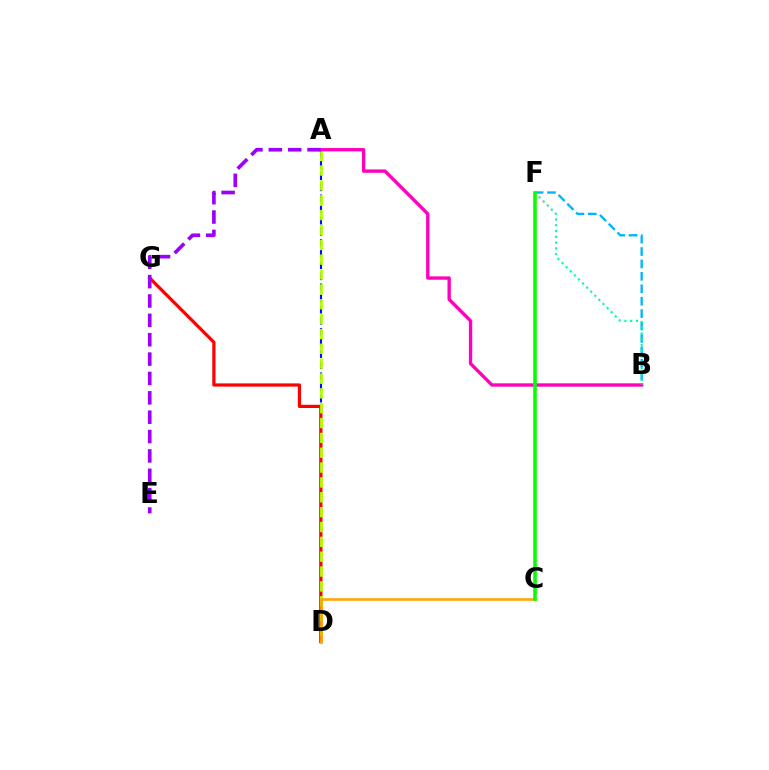{('B', 'F'): [{'color': '#00b5ff', 'line_style': 'dashed', 'thickness': 1.69}, {'color': '#00ff9d', 'line_style': 'dotted', 'thickness': 1.57}], ('A', 'D'): [{'color': '#0010ff', 'line_style': 'dashed', 'thickness': 1.51}, {'color': '#b3ff00', 'line_style': 'dashed', 'thickness': 2.02}], ('D', 'G'): [{'color': '#ff0000', 'line_style': 'solid', 'thickness': 2.33}], ('A', 'B'): [{'color': '#ff00bd', 'line_style': 'solid', 'thickness': 2.41}], ('A', 'E'): [{'color': '#9b00ff', 'line_style': 'dashed', 'thickness': 2.63}], ('C', 'D'): [{'color': '#ffa500', 'line_style': 'solid', 'thickness': 1.85}], ('C', 'F'): [{'color': '#08ff00', 'line_style': 'solid', 'thickness': 2.58}]}